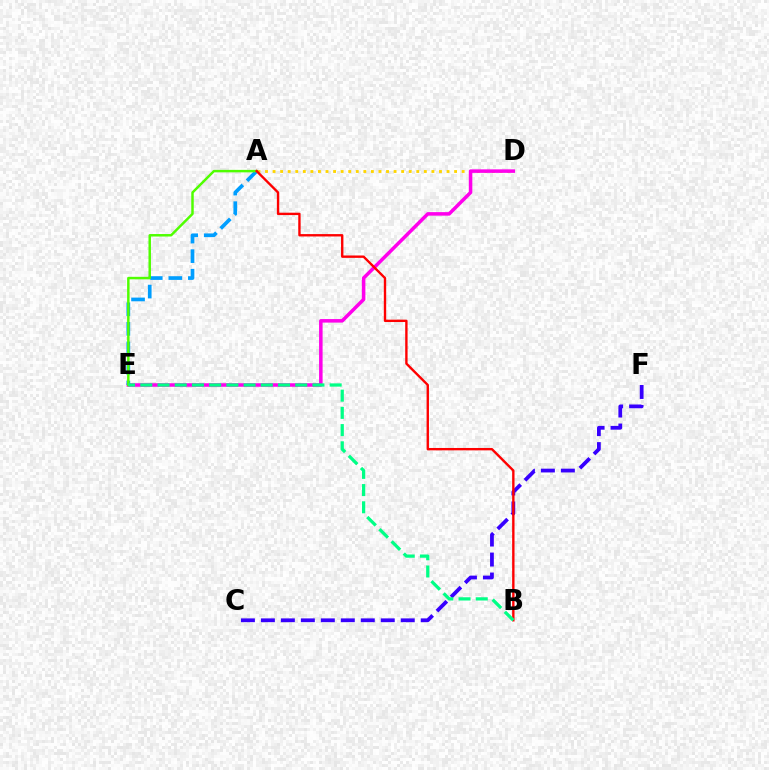{('A', 'D'): [{'color': '#ffd500', 'line_style': 'dotted', 'thickness': 2.06}], ('D', 'E'): [{'color': '#ff00ed', 'line_style': 'solid', 'thickness': 2.53}], ('A', 'E'): [{'color': '#009eff', 'line_style': 'dashed', 'thickness': 2.66}, {'color': '#4fff00', 'line_style': 'solid', 'thickness': 1.78}], ('C', 'F'): [{'color': '#3700ff', 'line_style': 'dashed', 'thickness': 2.71}], ('A', 'B'): [{'color': '#ff0000', 'line_style': 'solid', 'thickness': 1.71}], ('B', 'E'): [{'color': '#00ff86', 'line_style': 'dashed', 'thickness': 2.34}]}